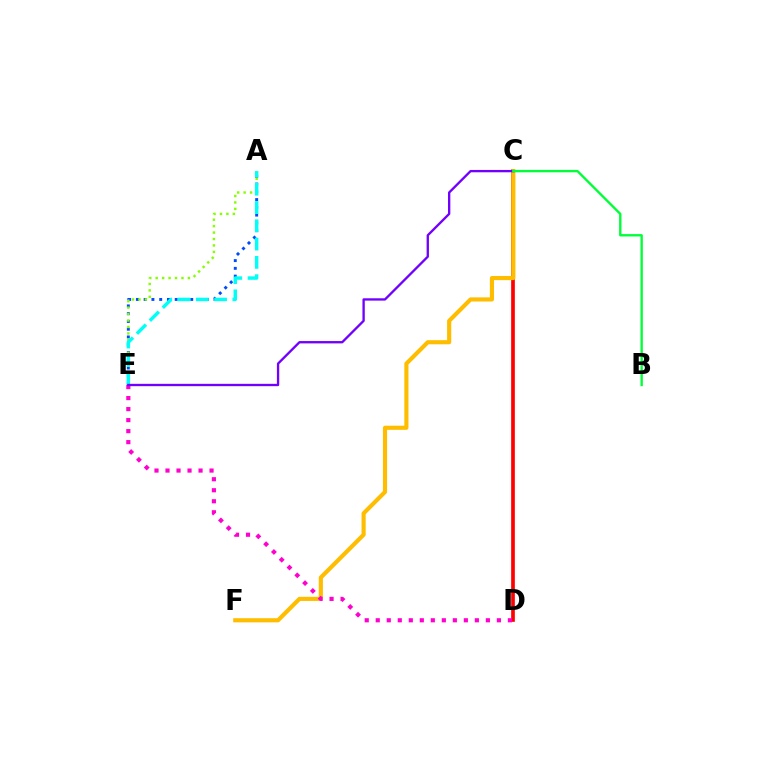{('A', 'E'): [{'color': '#004bff', 'line_style': 'dotted', 'thickness': 2.11}, {'color': '#84ff00', 'line_style': 'dotted', 'thickness': 1.75}, {'color': '#00fff6', 'line_style': 'dashed', 'thickness': 2.49}], ('C', 'D'): [{'color': '#ff0000', 'line_style': 'solid', 'thickness': 2.65}], ('C', 'F'): [{'color': '#ffbd00', 'line_style': 'solid', 'thickness': 2.98}], ('D', 'E'): [{'color': '#ff00cf', 'line_style': 'dotted', 'thickness': 2.99}], ('C', 'E'): [{'color': '#7200ff', 'line_style': 'solid', 'thickness': 1.68}], ('B', 'C'): [{'color': '#00ff39', 'line_style': 'solid', 'thickness': 1.7}]}